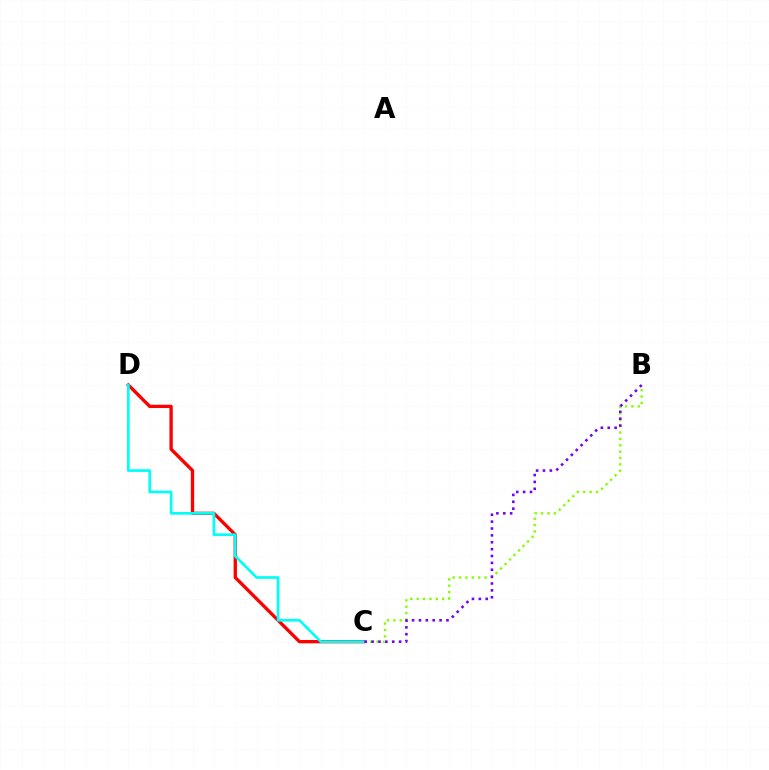{('B', 'C'): [{'color': '#84ff00', 'line_style': 'dotted', 'thickness': 1.73}, {'color': '#7200ff', 'line_style': 'dotted', 'thickness': 1.87}], ('C', 'D'): [{'color': '#ff0000', 'line_style': 'solid', 'thickness': 2.4}, {'color': '#00fff6', 'line_style': 'solid', 'thickness': 1.94}]}